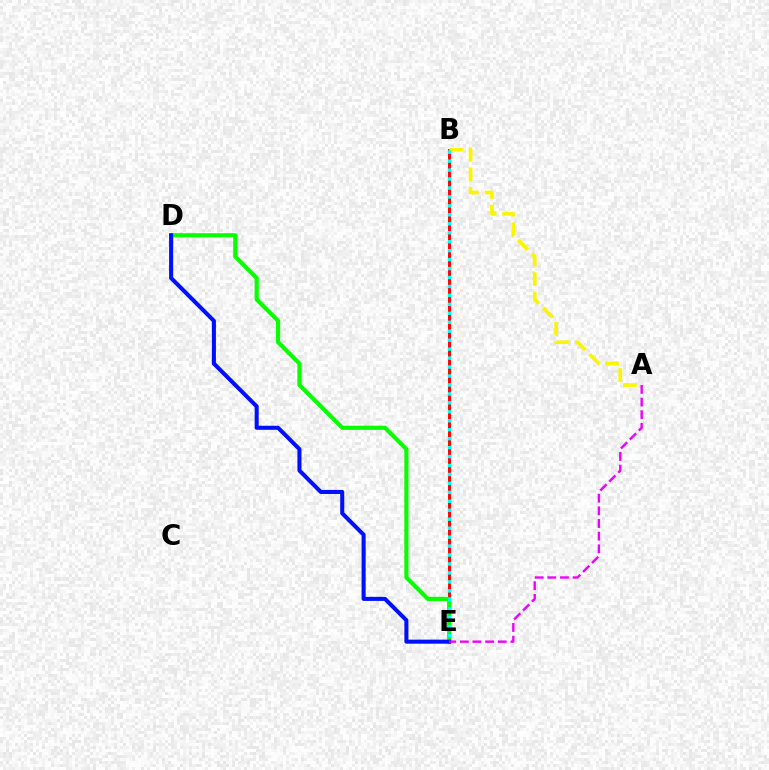{('B', 'E'): [{'color': '#ff0000', 'line_style': 'solid', 'thickness': 2.11}, {'color': '#00fff6', 'line_style': 'dotted', 'thickness': 2.43}], ('A', 'B'): [{'color': '#fcf500', 'line_style': 'dashed', 'thickness': 2.66}], ('D', 'E'): [{'color': '#08ff00', 'line_style': 'solid', 'thickness': 2.99}, {'color': '#0010ff', 'line_style': 'solid', 'thickness': 2.92}], ('A', 'E'): [{'color': '#ee00ff', 'line_style': 'dashed', 'thickness': 1.72}]}